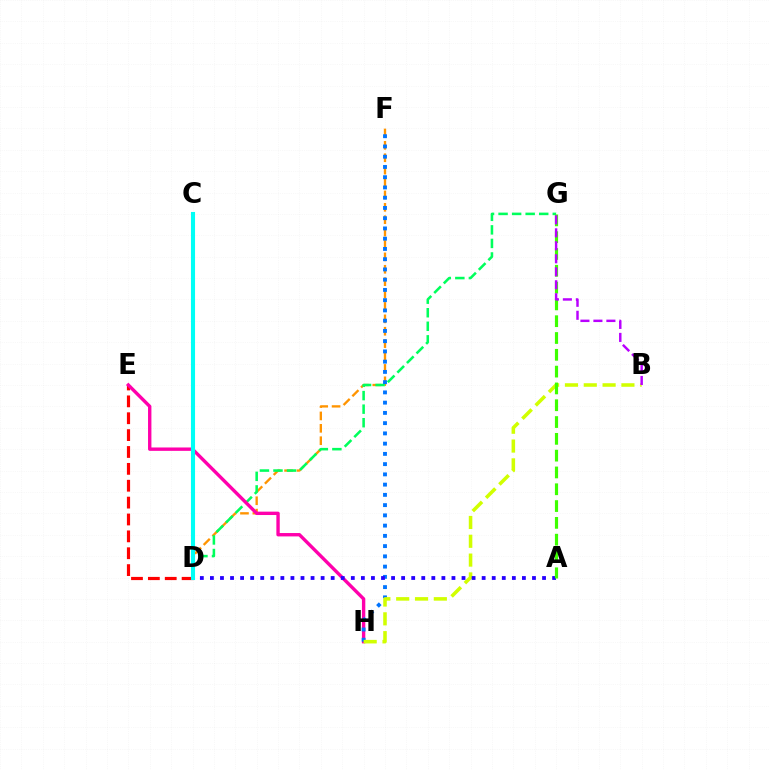{('D', 'F'): [{'color': '#ff9400', 'line_style': 'dashed', 'thickness': 1.68}], ('D', 'G'): [{'color': '#00ff5c', 'line_style': 'dashed', 'thickness': 1.84}], ('D', 'E'): [{'color': '#ff0000', 'line_style': 'dashed', 'thickness': 2.29}], ('E', 'H'): [{'color': '#ff00ac', 'line_style': 'solid', 'thickness': 2.43}], ('F', 'H'): [{'color': '#0074ff', 'line_style': 'dotted', 'thickness': 2.78}], ('B', 'H'): [{'color': '#d1ff00', 'line_style': 'dashed', 'thickness': 2.56}], ('A', 'D'): [{'color': '#2500ff', 'line_style': 'dotted', 'thickness': 2.73}], ('A', 'G'): [{'color': '#3dff00', 'line_style': 'dashed', 'thickness': 2.28}], ('C', 'D'): [{'color': '#00fff6', 'line_style': 'solid', 'thickness': 2.94}], ('B', 'G'): [{'color': '#b900ff', 'line_style': 'dashed', 'thickness': 1.76}]}